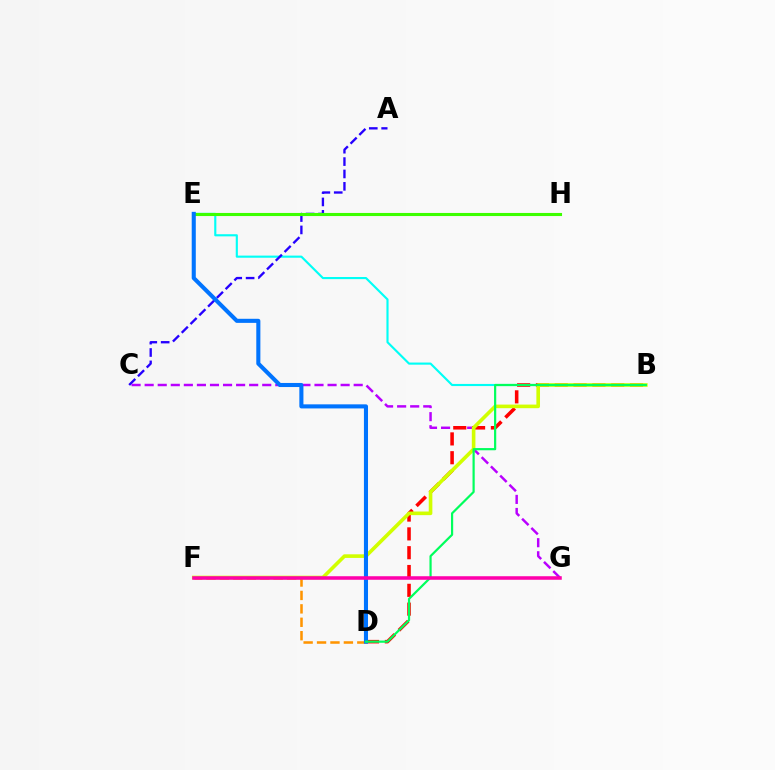{('C', 'G'): [{'color': '#b900ff', 'line_style': 'dashed', 'thickness': 1.77}], ('B', 'E'): [{'color': '#00fff6', 'line_style': 'solid', 'thickness': 1.53}], ('B', 'D'): [{'color': '#ff0000', 'line_style': 'dashed', 'thickness': 2.56}, {'color': '#00ff5c', 'line_style': 'solid', 'thickness': 1.58}], ('D', 'F'): [{'color': '#ff9400', 'line_style': 'dashed', 'thickness': 1.82}], ('A', 'C'): [{'color': '#2500ff', 'line_style': 'dashed', 'thickness': 1.68}], ('E', 'H'): [{'color': '#3dff00', 'line_style': 'solid', 'thickness': 2.23}], ('B', 'F'): [{'color': '#d1ff00', 'line_style': 'solid', 'thickness': 2.6}], ('D', 'E'): [{'color': '#0074ff', 'line_style': 'solid', 'thickness': 2.94}], ('F', 'G'): [{'color': '#ff00ac', 'line_style': 'solid', 'thickness': 2.55}]}